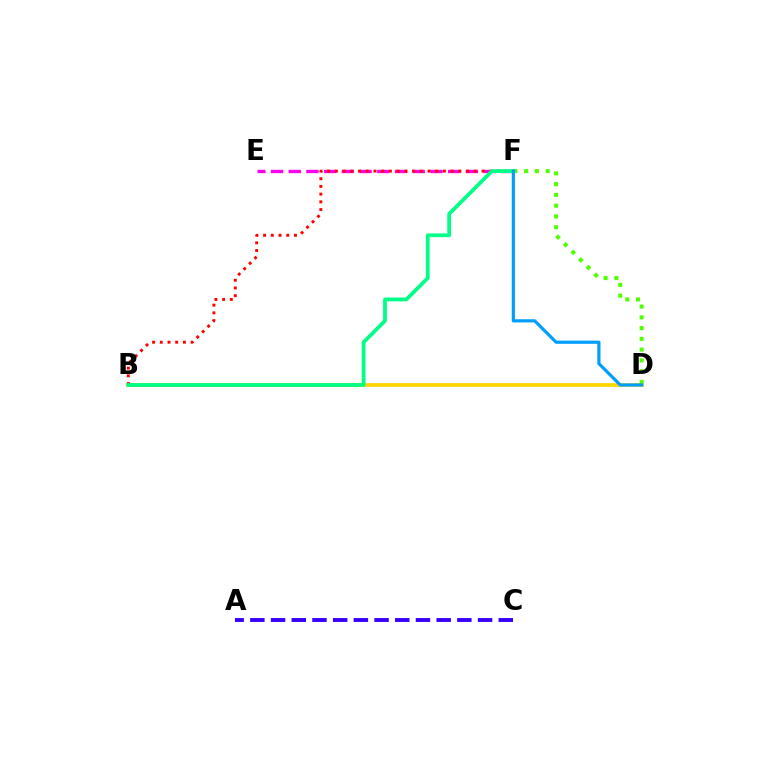{('E', 'F'): [{'color': '#ff00ed', 'line_style': 'dashed', 'thickness': 2.41}], ('B', 'D'): [{'color': '#ffd500', 'line_style': 'solid', 'thickness': 2.66}], ('B', 'F'): [{'color': '#ff0000', 'line_style': 'dotted', 'thickness': 2.1}, {'color': '#00ff86', 'line_style': 'solid', 'thickness': 2.71}], ('D', 'F'): [{'color': '#4fff00', 'line_style': 'dotted', 'thickness': 2.92}, {'color': '#009eff', 'line_style': 'solid', 'thickness': 2.3}], ('A', 'C'): [{'color': '#3700ff', 'line_style': 'dashed', 'thickness': 2.81}]}